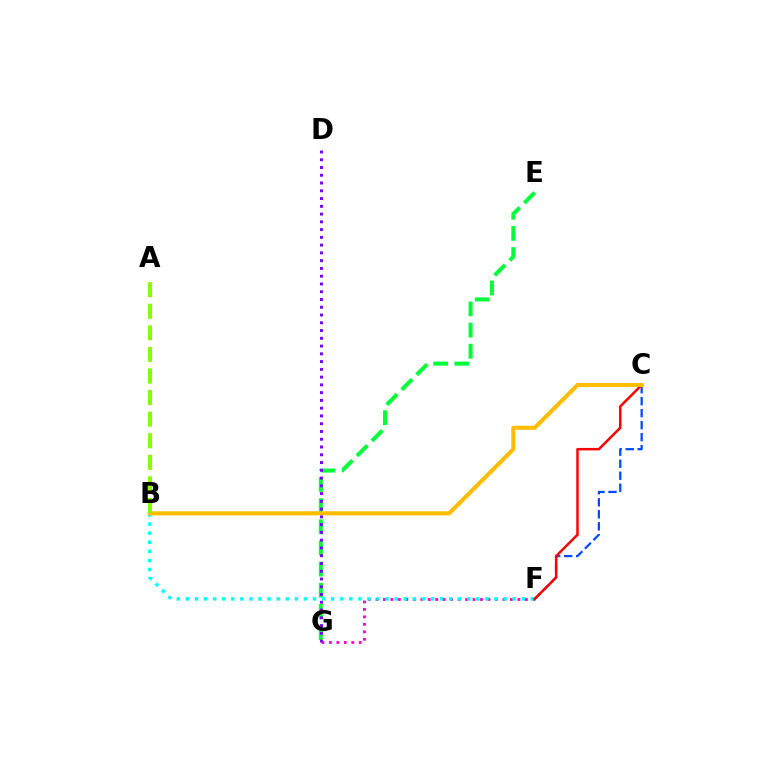{('E', 'G'): [{'color': '#00ff39', 'line_style': 'dashed', 'thickness': 2.87}], ('C', 'F'): [{'color': '#004bff', 'line_style': 'dashed', 'thickness': 1.63}, {'color': '#ff0000', 'line_style': 'solid', 'thickness': 1.79}], ('F', 'G'): [{'color': '#ff00cf', 'line_style': 'dotted', 'thickness': 2.03}], ('B', 'F'): [{'color': '#00fff6', 'line_style': 'dotted', 'thickness': 2.47}], ('B', 'C'): [{'color': '#ffbd00', 'line_style': 'solid', 'thickness': 2.95}], ('D', 'G'): [{'color': '#7200ff', 'line_style': 'dotted', 'thickness': 2.11}], ('A', 'B'): [{'color': '#84ff00', 'line_style': 'dashed', 'thickness': 2.93}]}